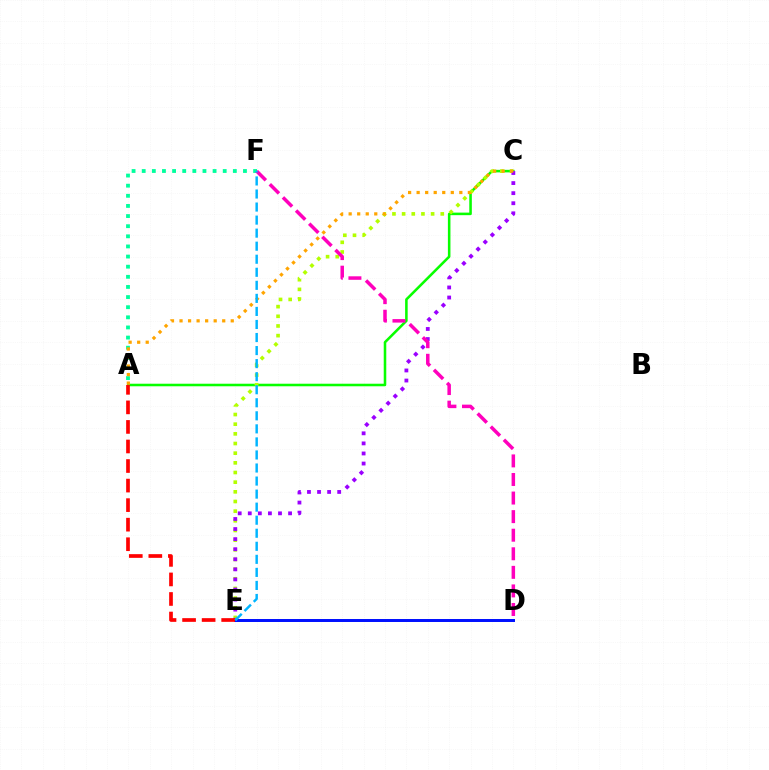{('A', 'C'): [{'color': '#08ff00', 'line_style': 'solid', 'thickness': 1.84}, {'color': '#ffa500', 'line_style': 'dotted', 'thickness': 2.32}], ('D', 'E'): [{'color': '#0010ff', 'line_style': 'solid', 'thickness': 2.15}], ('C', 'E'): [{'color': '#b3ff00', 'line_style': 'dotted', 'thickness': 2.63}, {'color': '#9b00ff', 'line_style': 'dotted', 'thickness': 2.74}], ('A', 'F'): [{'color': '#00ff9d', 'line_style': 'dotted', 'thickness': 2.75}], ('D', 'F'): [{'color': '#ff00bd', 'line_style': 'dashed', 'thickness': 2.52}], ('A', 'E'): [{'color': '#ff0000', 'line_style': 'dashed', 'thickness': 2.66}], ('E', 'F'): [{'color': '#00b5ff', 'line_style': 'dashed', 'thickness': 1.77}]}